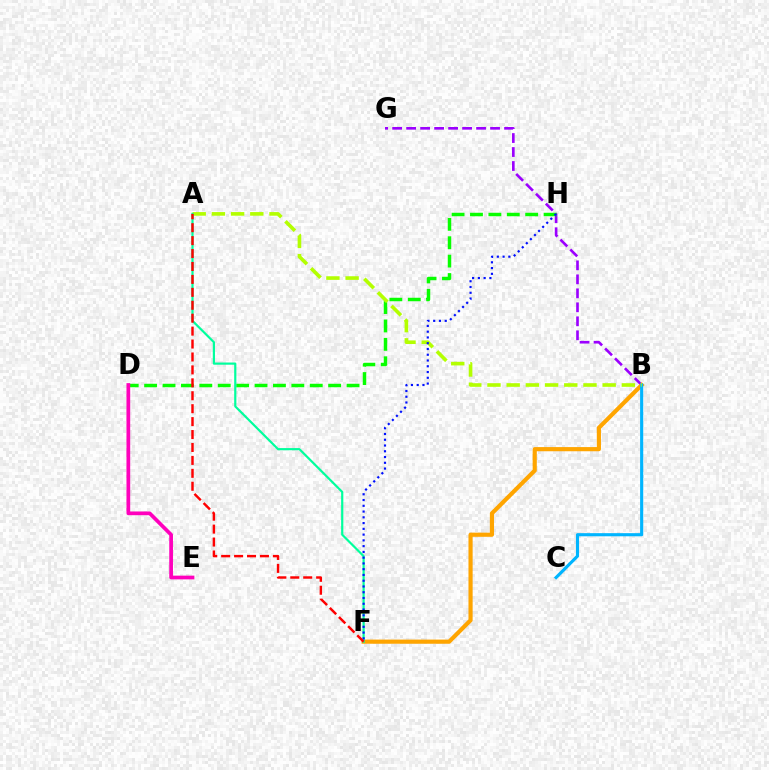{('B', 'G'): [{'color': '#9b00ff', 'line_style': 'dashed', 'thickness': 1.9}], ('B', 'F'): [{'color': '#ffa500', 'line_style': 'solid', 'thickness': 2.99}], ('B', 'C'): [{'color': '#00b5ff', 'line_style': 'solid', 'thickness': 2.25}], ('D', 'H'): [{'color': '#08ff00', 'line_style': 'dashed', 'thickness': 2.5}], ('A', 'B'): [{'color': '#b3ff00', 'line_style': 'dashed', 'thickness': 2.61}], ('A', 'F'): [{'color': '#00ff9d', 'line_style': 'solid', 'thickness': 1.58}, {'color': '#ff0000', 'line_style': 'dashed', 'thickness': 1.76}], ('F', 'H'): [{'color': '#0010ff', 'line_style': 'dotted', 'thickness': 1.57}], ('D', 'E'): [{'color': '#ff00bd', 'line_style': 'solid', 'thickness': 2.68}]}